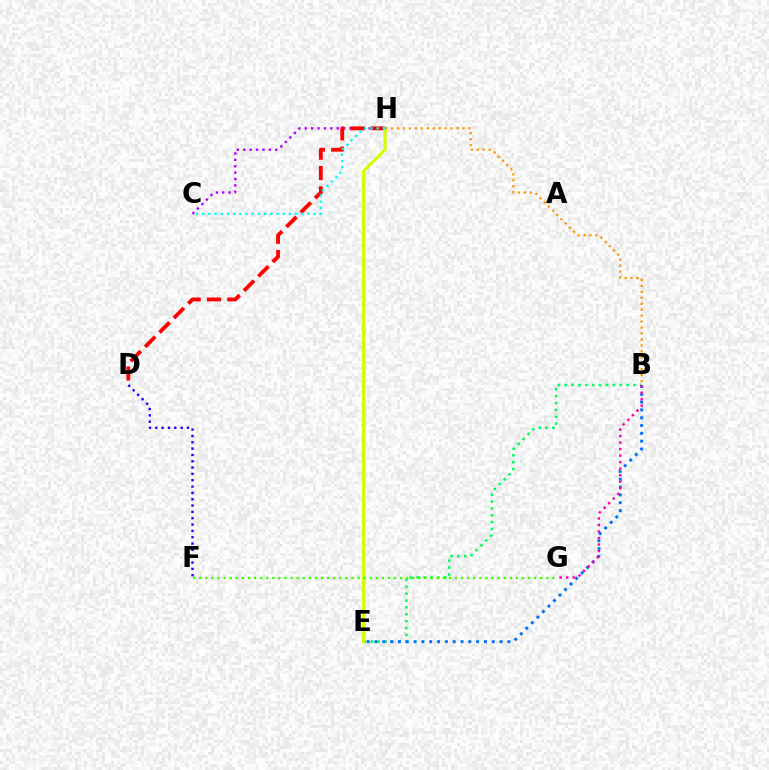{('C', 'H'): [{'color': '#b900ff', 'line_style': 'dotted', 'thickness': 1.74}, {'color': '#00fff6', 'line_style': 'dotted', 'thickness': 1.68}], ('B', 'E'): [{'color': '#00ff5c', 'line_style': 'dotted', 'thickness': 1.87}, {'color': '#0074ff', 'line_style': 'dotted', 'thickness': 2.12}], ('D', 'H'): [{'color': '#ff0000', 'line_style': 'dashed', 'thickness': 2.76}], ('E', 'H'): [{'color': '#d1ff00', 'line_style': 'solid', 'thickness': 2.3}], ('D', 'F'): [{'color': '#2500ff', 'line_style': 'dotted', 'thickness': 1.72}], ('B', 'G'): [{'color': '#ff00ac', 'line_style': 'dotted', 'thickness': 1.77}], ('F', 'G'): [{'color': '#3dff00', 'line_style': 'dotted', 'thickness': 1.65}], ('B', 'H'): [{'color': '#ff9400', 'line_style': 'dotted', 'thickness': 1.62}]}